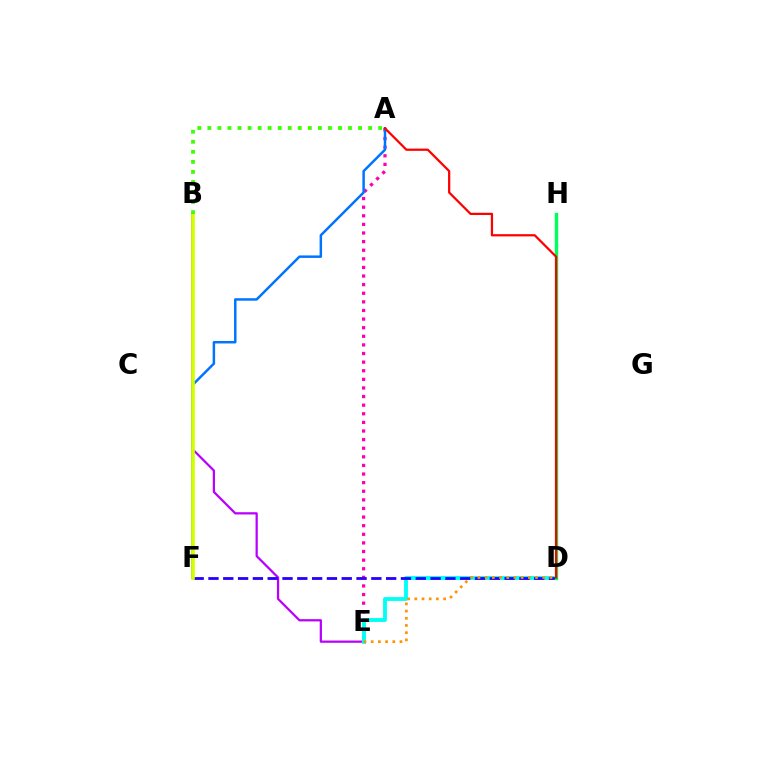{('B', 'E'): [{'color': '#b900ff', 'line_style': 'solid', 'thickness': 1.61}], ('A', 'E'): [{'color': '#ff00ac', 'line_style': 'dotted', 'thickness': 2.34}], ('D', 'E'): [{'color': '#00fff6', 'line_style': 'solid', 'thickness': 2.78}, {'color': '#ff9400', 'line_style': 'dotted', 'thickness': 1.96}], ('A', 'F'): [{'color': '#0074ff', 'line_style': 'solid', 'thickness': 1.79}], ('D', 'F'): [{'color': '#2500ff', 'line_style': 'dashed', 'thickness': 2.01}], ('B', 'F'): [{'color': '#d1ff00', 'line_style': 'solid', 'thickness': 2.65}], ('D', 'H'): [{'color': '#00ff5c', 'line_style': 'solid', 'thickness': 2.45}], ('A', 'B'): [{'color': '#3dff00', 'line_style': 'dotted', 'thickness': 2.73}], ('A', 'D'): [{'color': '#ff0000', 'line_style': 'solid', 'thickness': 1.62}]}